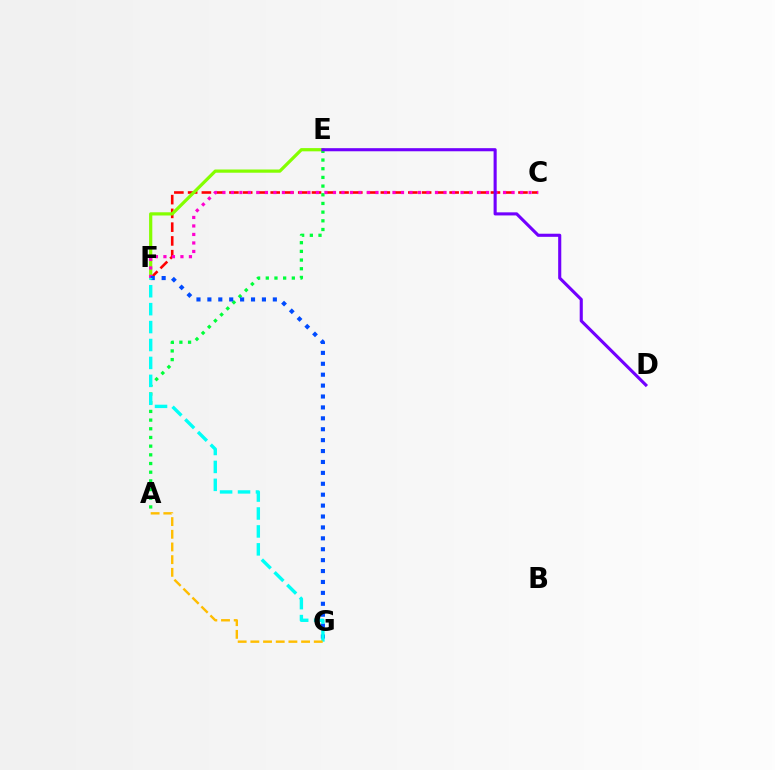{('C', 'F'): [{'color': '#ff0000', 'line_style': 'dashed', 'thickness': 1.87}, {'color': '#ff00cf', 'line_style': 'dotted', 'thickness': 2.31}], ('E', 'F'): [{'color': '#84ff00', 'line_style': 'solid', 'thickness': 2.32}], ('A', 'E'): [{'color': '#00ff39', 'line_style': 'dotted', 'thickness': 2.36}], ('D', 'E'): [{'color': '#7200ff', 'line_style': 'solid', 'thickness': 2.23}], ('F', 'G'): [{'color': '#004bff', 'line_style': 'dotted', 'thickness': 2.96}, {'color': '#00fff6', 'line_style': 'dashed', 'thickness': 2.44}], ('A', 'G'): [{'color': '#ffbd00', 'line_style': 'dashed', 'thickness': 1.72}]}